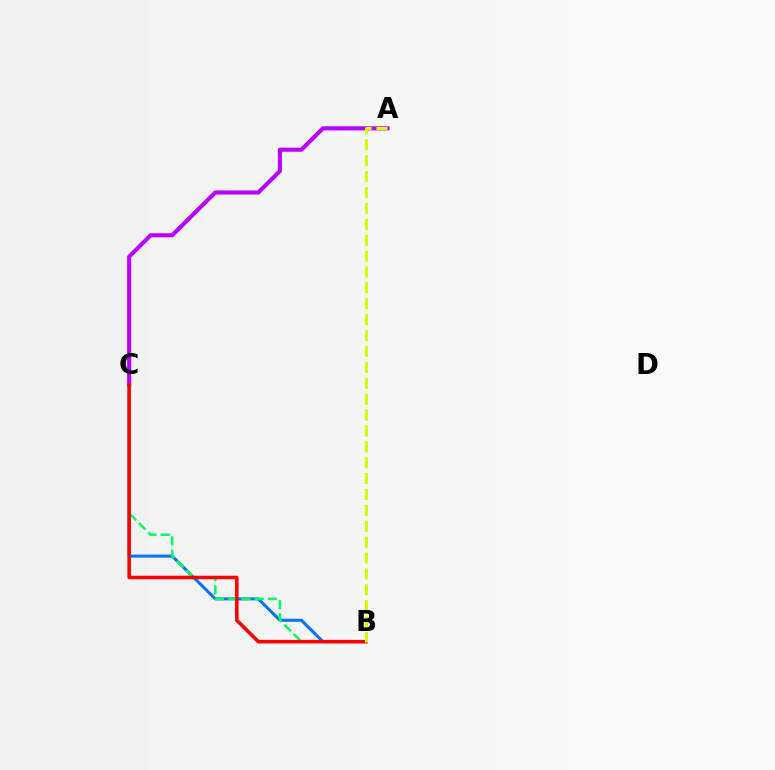{('A', 'C'): [{'color': '#b900ff', 'line_style': 'solid', 'thickness': 2.94}], ('B', 'C'): [{'color': '#0074ff', 'line_style': 'solid', 'thickness': 2.19}, {'color': '#00ff5c', 'line_style': 'dashed', 'thickness': 1.8}, {'color': '#ff0000', 'line_style': 'solid', 'thickness': 2.55}], ('A', 'B'): [{'color': '#d1ff00', 'line_style': 'dashed', 'thickness': 2.16}]}